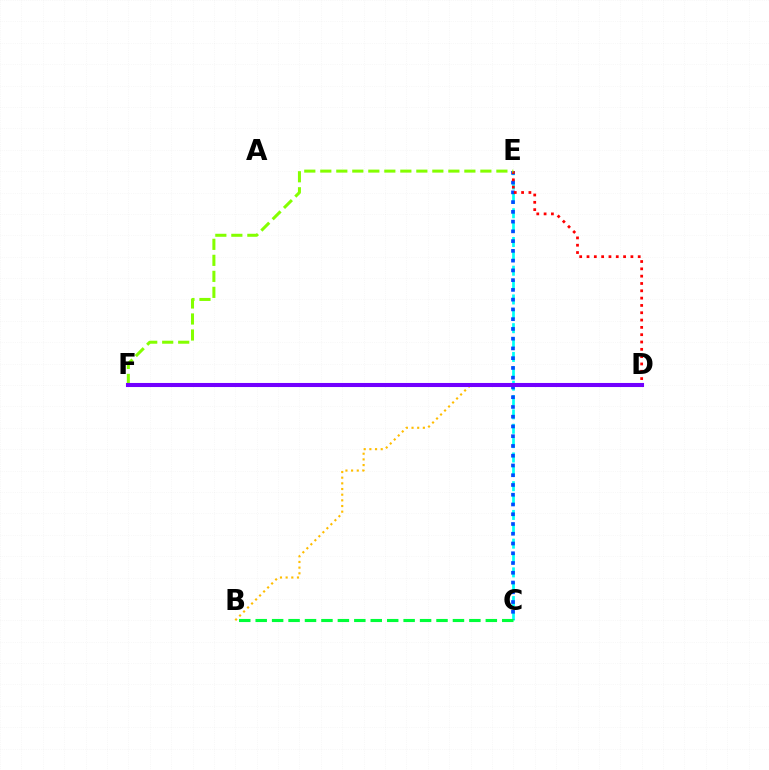{('C', 'E'): [{'color': '#00fff6', 'line_style': 'dashed', 'thickness': 1.95}, {'color': '#004bff', 'line_style': 'dotted', 'thickness': 2.65}], ('D', 'E'): [{'color': '#ff0000', 'line_style': 'dotted', 'thickness': 1.99}], ('B', 'D'): [{'color': '#ffbd00', 'line_style': 'dotted', 'thickness': 1.54}], ('E', 'F'): [{'color': '#84ff00', 'line_style': 'dashed', 'thickness': 2.17}], ('D', 'F'): [{'color': '#ff00cf', 'line_style': 'solid', 'thickness': 1.94}, {'color': '#7200ff', 'line_style': 'solid', 'thickness': 2.93}], ('B', 'C'): [{'color': '#00ff39', 'line_style': 'dashed', 'thickness': 2.23}]}